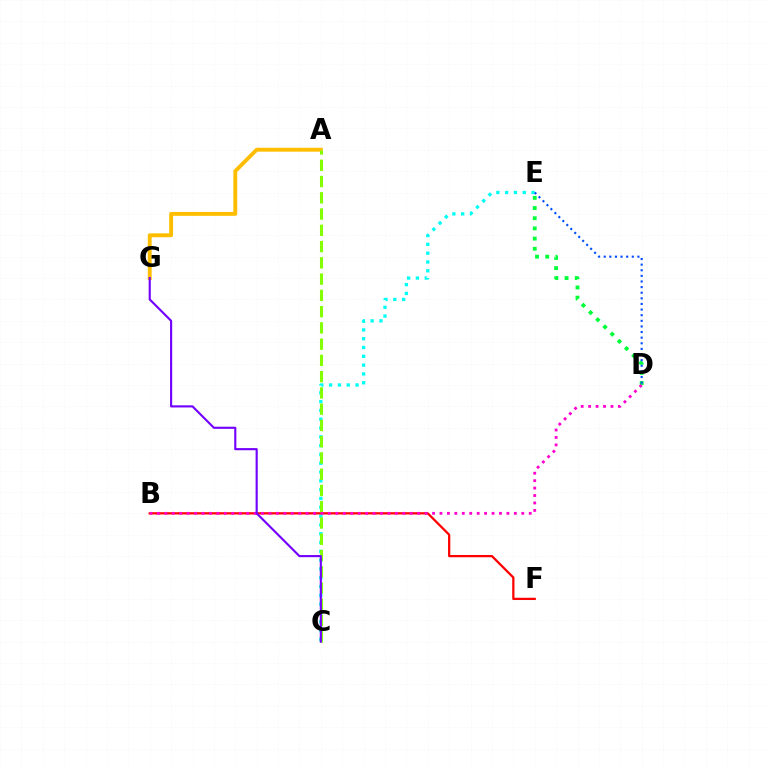{('C', 'E'): [{'color': '#00fff6', 'line_style': 'dotted', 'thickness': 2.39}], ('A', 'G'): [{'color': '#ffbd00', 'line_style': 'solid', 'thickness': 2.79}], ('B', 'F'): [{'color': '#ff0000', 'line_style': 'solid', 'thickness': 1.62}], ('A', 'C'): [{'color': '#84ff00', 'line_style': 'dashed', 'thickness': 2.21}], ('D', 'E'): [{'color': '#00ff39', 'line_style': 'dotted', 'thickness': 2.77}, {'color': '#004bff', 'line_style': 'dotted', 'thickness': 1.53}], ('B', 'D'): [{'color': '#ff00cf', 'line_style': 'dotted', 'thickness': 2.02}], ('C', 'G'): [{'color': '#7200ff', 'line_style': 'solid', 'thickness': 1.53}]}